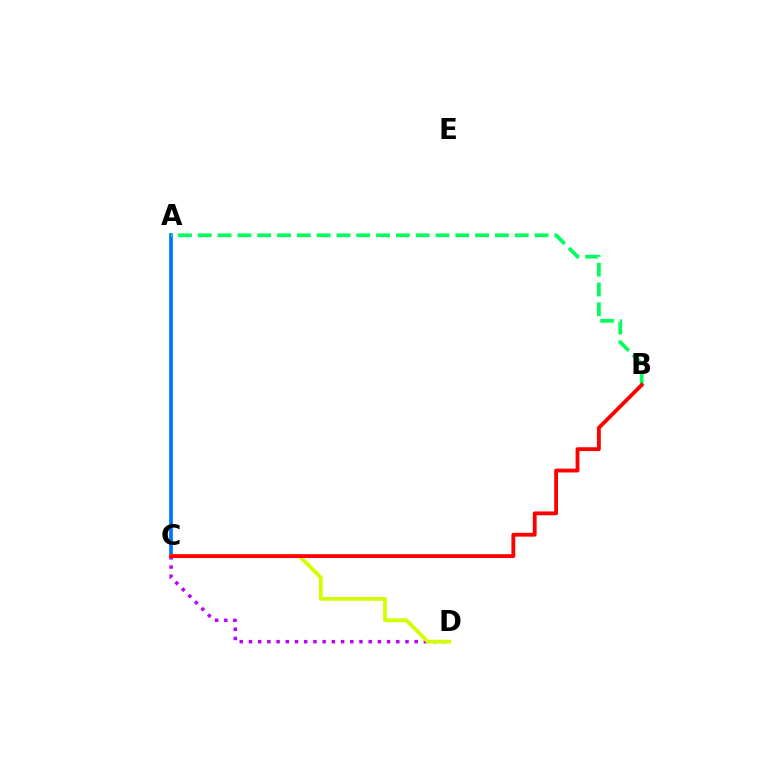{('A', 'C'): [{'color': '#0074ff', 'line_style': 'solid', 'thickness': 2.65}], ('C', 'D'): [{'color': '#b900ff', 'line_style': 'dotted', 'thickness': 2.5}, {'color': '#d1ff00', 'line_style': 'solid', 'thickness': 2.74}], ('A', 'B'): [{'color': '#00ff5c', 'line_style': 'dashed', 'thickness': 2.69}], ('B', 'C'): [{'color': '#ff0000', 'line_style': 'solid', 'thickness': 2.76}]}